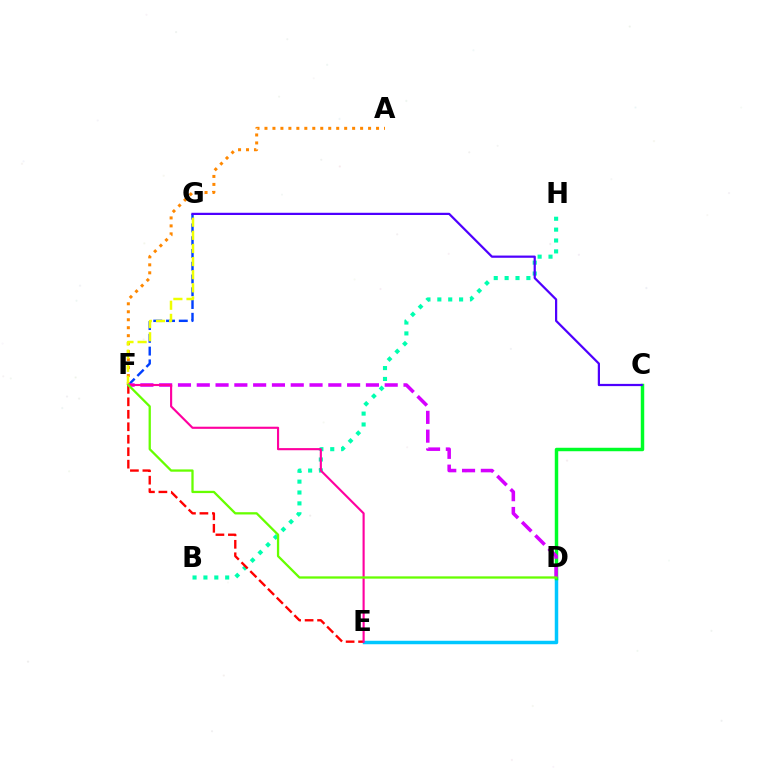{('D', 'E'): [{'color': '#00c7ff', 'line_style': 'solid', 'thickness': 2.5}], ('B', 'H'): [{'color': '#00ffaf', 'line_style': 'dotted', 'thickness': 2.96}], ('F', 'G'): [{'color': '#003fff', 'line_style': 'dashed', 'thickness': 1.73}, {'color': '#eeff00', 'line_style': 'dashed', 'thickness': 1.78}], ('A', 'F'): [{'color': '#ff8800', 'line_style': 'dotted', 'thickness': 2.17}], ('E', 'F'): [{'color': '#ff0000', 'line_style': 'dashed', 'thickness': 1.69}, {'color': '#ff00a0', 'line_style': 'solid', 'thickness': 1.54}], ('C', 'D'): [{'color': '#00ff27', 'line_style': 'solid', 'thickness': 2.49}], ('C', 'G'): [{'color': '#4f00ff', 'line_style': 'solid', 'thickness': 1.6}], ('D', 'F'): [{'color': '#d600ff', 'line_style': 'dashed', 'thickness': 2.55}, {'color': '#66ff00', 'line_style': 'solid', 'thickness': 1.64}]}